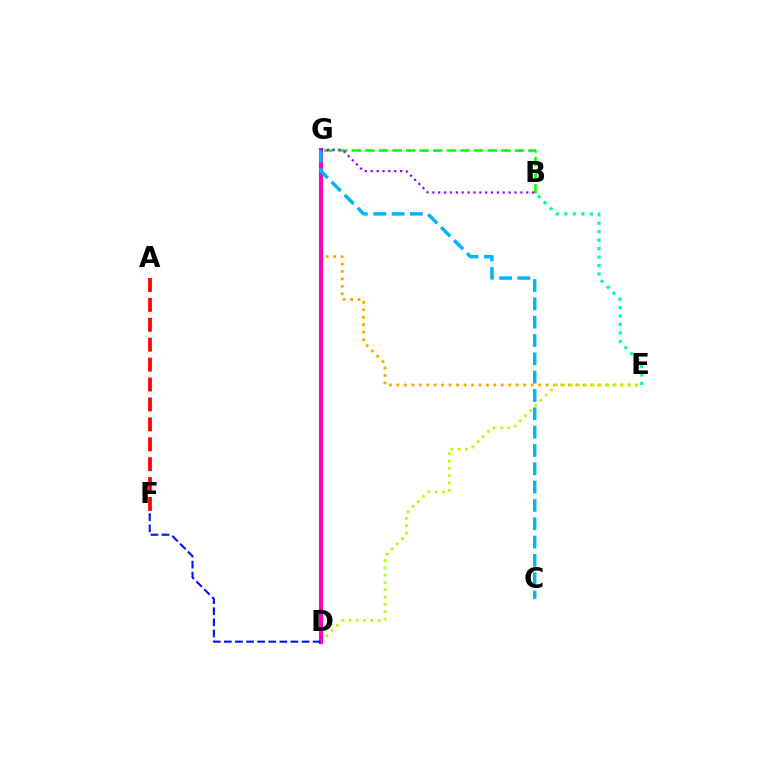{('E', 'G'): [{'color': '#ffa500', 'line_style': 'dotted', 'thickness': 2.03}], ('D', 'E'): [{'color': '#b3ff00', 'line_style': 'dotted', 'thickness': 1.98}], ('D', 'G'): [{'color': '#ff00bd', 'line_style': 'solid', 'thickness': 2.95}], ('A', 'F'): [{'color': '#ff0000', 'line_style': 'dashed', 'thickness': 2.71}], ('B', 'E'): [{'color': '#00ff9d', 'line_style': 'dotted', 'thickness': 2.3}], ('C', 'G'): [{'color': '#00b5ff', 'line_style': 'dashed', 'thickness': 2.49}], ('B', 'G'): [{'color': '#08ff00', 'line_style': 'dashed', 'thickness': 1.85}, {'color': '#9b00ff', 'line_style': 'dotted', 'thickness': 1.59}], ('D', 'F'): [{'color': '#0010ff', 'line_style': 'dashed', 'thickness': 1.51}]}